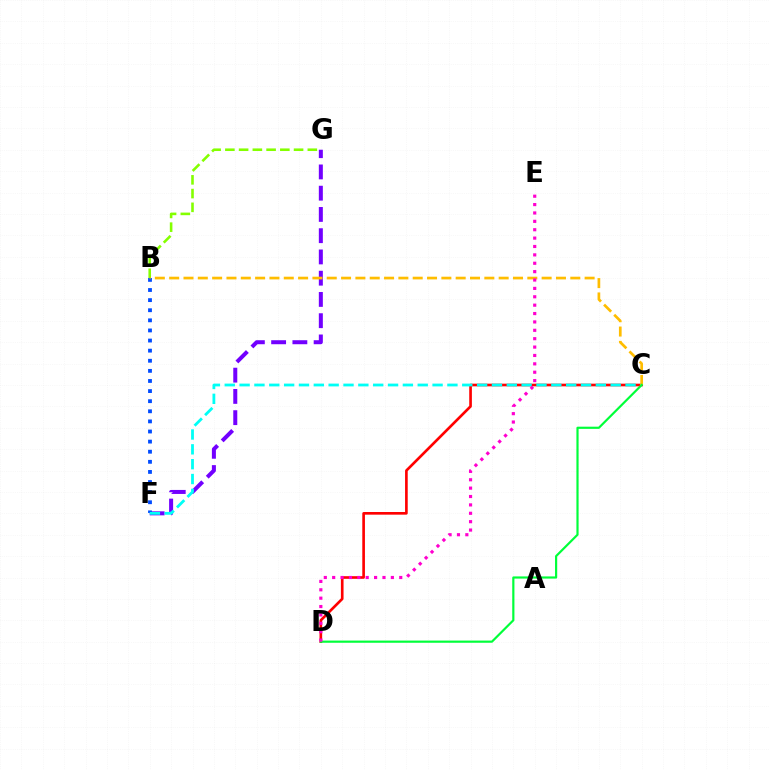{('F', 'G'): [{'color': '#7200ff', 'line_style': 'dashed', 'thickness': 2.89}], ('B', 'F'): [{'color': '#004bff', 'line_style': 'dotted', 'thickness': 2.75}], ('C', 'D'): [{'color': '#ff0000', 'line_style': 'solid', 'thickness': 1.91}, {'color': '#00ff39', 'line_style': 'solid', 'thickness': 1.57}], ('C', 'F'): [{'color': '#00fff6', 'line_style': 'dashed', 'thickness': 2.02}], ('B', 'G'): [{'color': '#84ff00', 'line_style': 'dashed', 'thickness': 1.87}], ('B', 'C'): [{'color': '#ffbd00', 'line_style': 'dashed', 'thickness': 1.95}], ('D', 'E'): [{'color': '#ff00cf', 'line_style': 'dotted', 'thickness': 2.28}]}